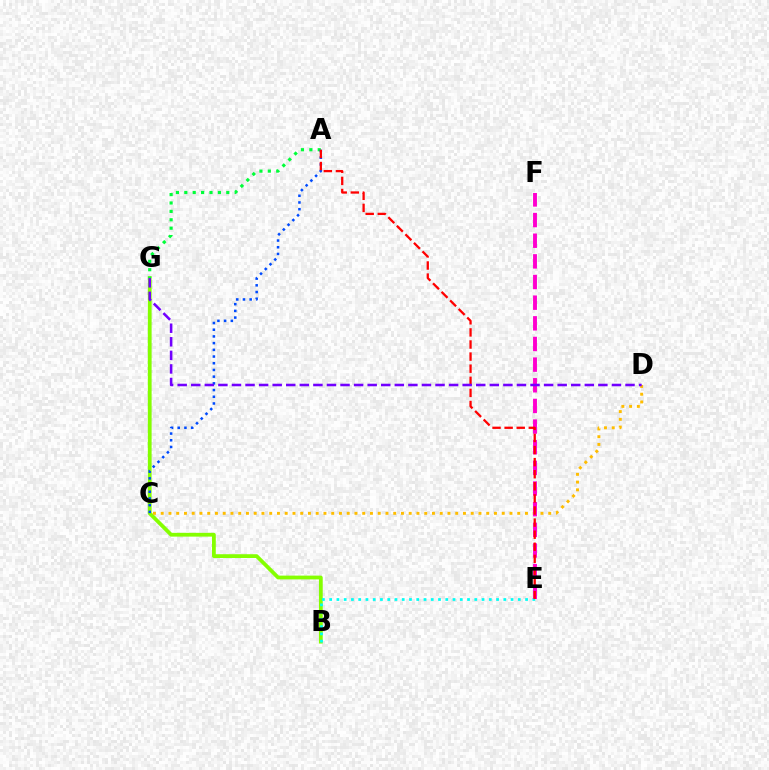{('B', 'G'): [{'color': '#84ff00', 'line_style': 'solid', 'thickness': 2.72}], ('B', 'E'): [{'color': '#00fff6', 'line_style': 'dotted', 'thickness': 1.97}], ('C', 'D'): [{'color': '#ffbd00', 'line_style': 'dotted', 'thickness': 2.11}], ('A', 'G'): [{'color': '#00ff39', 'line_style': 'dotted', 'thickness': 2.28}], ('A', 'C'): [{'color': '#004bff', 'line_style': 'dotted', 'thickness': 1.82}], ('E', 'F'): [{'color': '#ff00cf', 'line_style': 'dashed', 'thickness': 2.81}], ('A', 'E'): [{'color': '#ff0000', 'line_style': 'dashed', 'thickness': 1.64}], ('D', 'G'): [{'color': '#7200ff', 'line_style': 'dashed', 'thickness': 1.84}]}